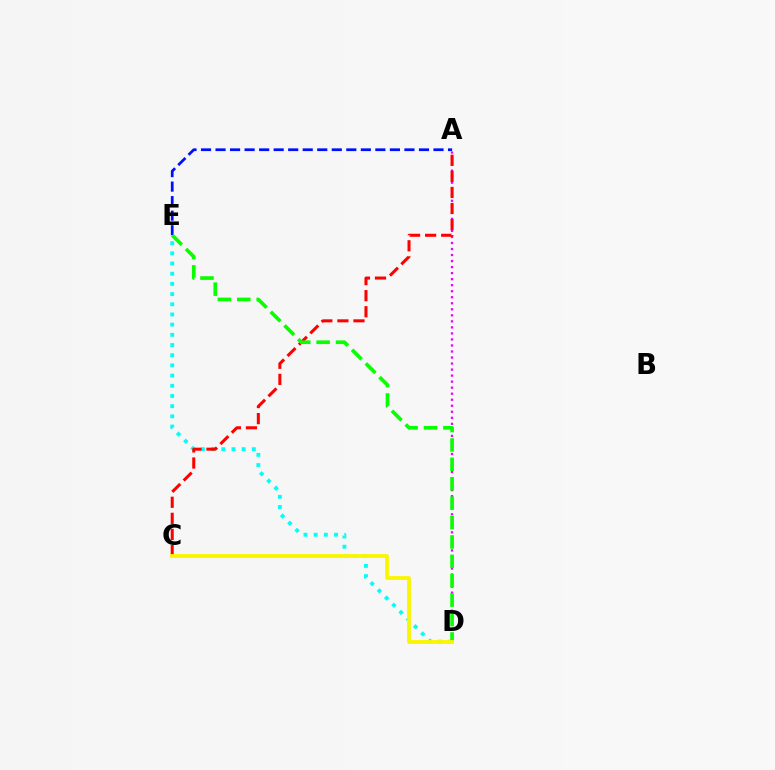{('A', 'E'): [{'color': '#0010ff', 'line_style': 'dashed', 'thickness': 1.97}], ('D', 'E'): [{'color': '#00fff6', 'line_style': 'dotted', 'thickness': 2.77}, {'color': '#08ff00', 'line_style': 'dashed', 'thickness': 2.64}], ('A', 'D'): [{'color': '#ee00ff', 'line_style': 'dotted', 'thickness': 1.64}], ('A', 'C'): [{'color': '#ff0000', 'line_style': 'dashed', 'thickness': 2.18}], ('C', 'D'): [{'color': '#fcf500', 'line_style': 'solid', 'thickness': 2.75}]}